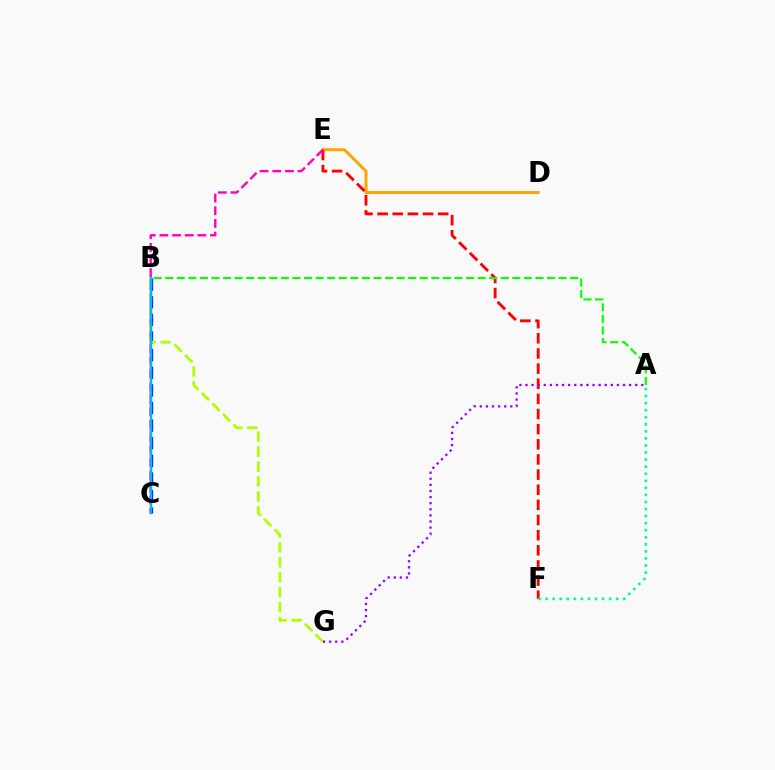{('D', 'E'): [{'color': '#ffa500', 'line_style': 'solid', 'thickness': 2.14}], ('B', 'C'): [{'color': '#0010ff', 'line_style': 'dashed', 'thickness': 2.39}, {'color': '#00b5ff', 'line_style': 'solid', 'thickness': 1.76}], ('E', 'F'): [{'color': '#ff0000', 'line_style': 'dashed', 'thickness': 2.06}], ('C', 'E'): [{'color': '#ff00bd', 'line_style': 'dashed', 'thickness': 1.72}], ('A', 'F'): [{'color': '#00ff9d', 'line_style': 'dotted', 'thickness': 1.92}], ('B', 'G'): [{'color': '#b3ff00', 'line_style': 'dashed', 'thickness': 2.03}], ('A', 'G'): [{'color': '#9b00ff', 'line_style': 'dotted', 'thickness': 1.66}], ('A', 'B'): [{'color': '#08ff00', 'line_style': 'dashed', 'thickness': 1.57}]}